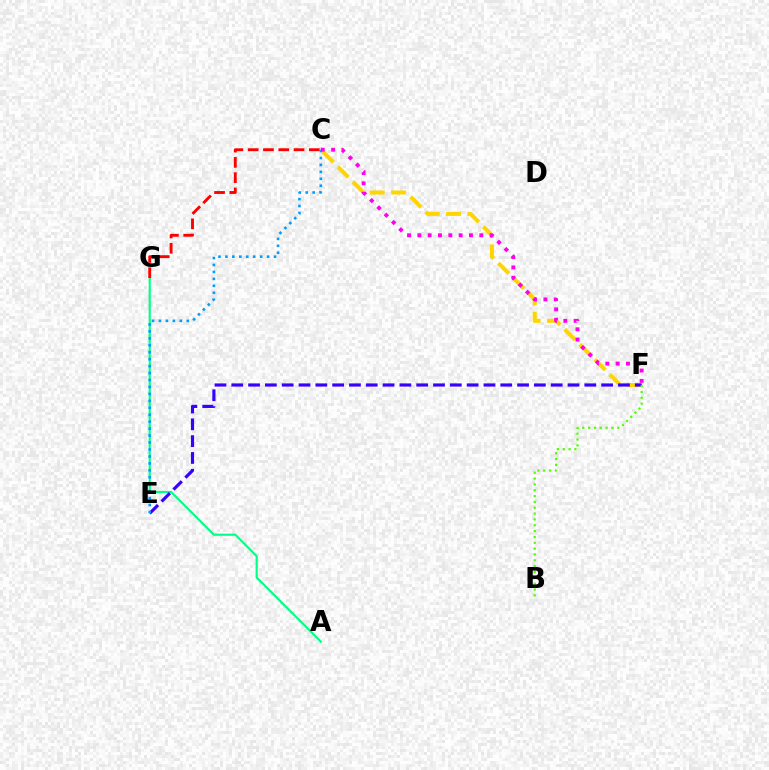{('A', 'G'): [{'color': '#00ff86', 'line_style': 'solid', 'thickness': 1.55}], ('C', 'F'): [{'color': '#ffd500', 'line_style': 'dashed', 'thickness': 2.89}, {'color': '#ff00ed', 'line_style': 'dotted', 'thickness': 2.8}], ('C', 'G'): [{'color': '#ff0000', 'line_style': 'dashed', 'thickness': 2.08}], ('E', 'F'): [{'color': '#3700ff', 'line_style': 'dashed', 'thickness': 2.28}], ('C', 'E'): [{'color': '#009eff', 'line_style': 'dotted', 'thickness': 1.89}], ('B', 'F'): [{'color': '#4fff00', 'line_style': 'dotted', 'thickness': 1.59}]}